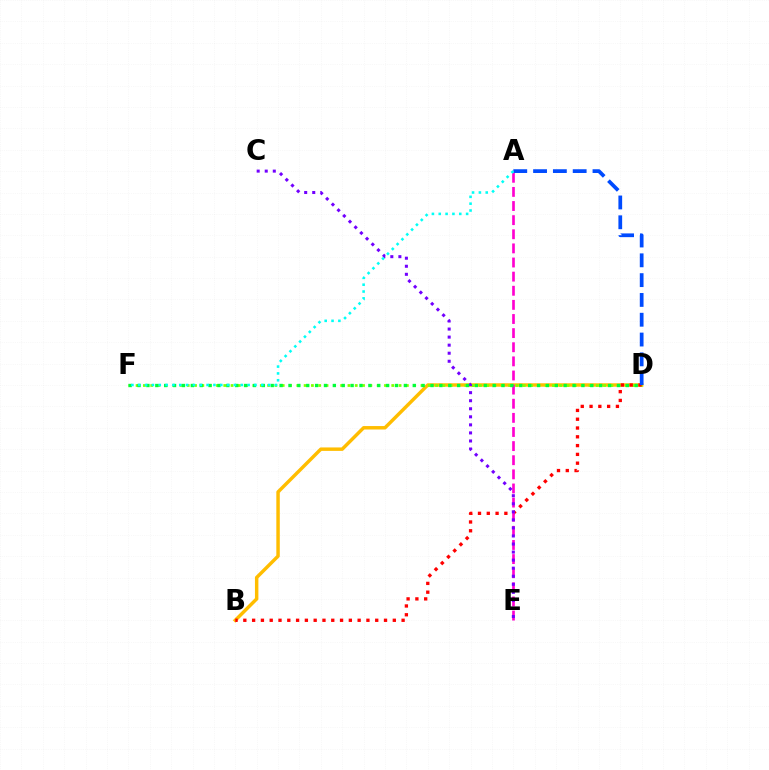{('B', 'D'): [{'color': '#ffbd00', 'line_style': 'solid', 'thickness': 2.48}, {'color': '#ff0000', 'line_style': 'dotted', 'thickness': 2.39}], ('D', 'F'): [{'color': '#84ff00', 'line_style': 'dotted', 'thickness': 1.98}, {'color': '#00ff39', 'line_style': 'dotted', 'thickness': 2.41}], ('A', 'E'): [{'color': '#ff00cf', 'line_style': 'dashed', 'thickness': 1.92}], ('A', 'D'): [{'color': '#004bff', 'line_style': 'dashed', 'thickness': 2.69}], ('C', 'E'): [{'color': '#7200ff', 'line_style': 'dotted', 'thickness': 2.19}], ('A', 'F'): [{'color': '#00fff6', 'line_style': 'dotted', 'thickness': 1.86}]}